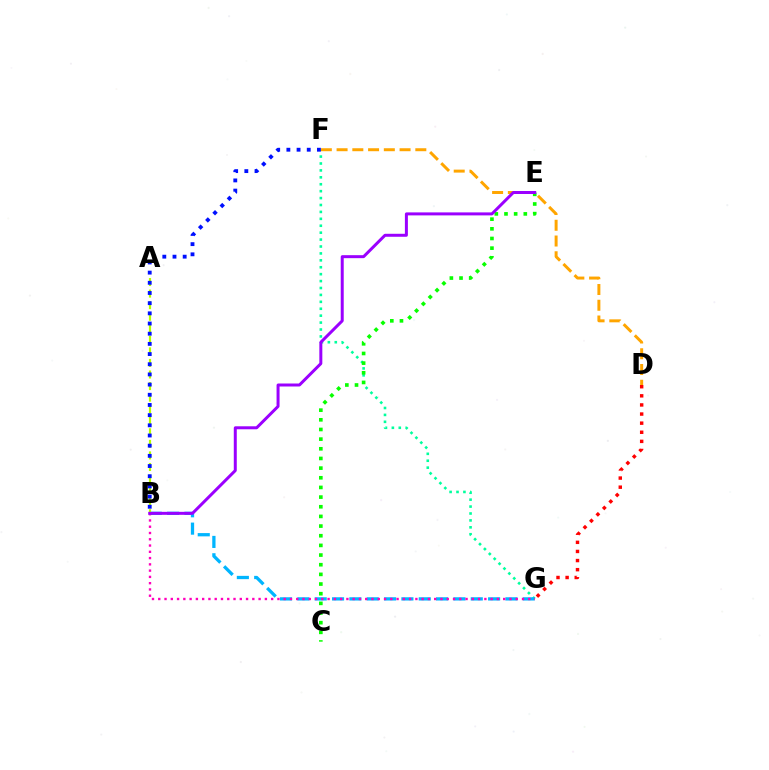{('F', 'G'): [{'color': '#00ff9d', 'line_style': 'dotted', 'thickness': 1.88}], ('B', 'G'): [{'color': '#00b5ff', 'line_style': 'dashed', 'thickness': 2.36}, {'color': '#ff00bd', 'line_style': 'dotted', 'thickness': 1.7}], ('C', 'E'): [{'color': '#08ff00', 'line_style': 'dotted', 'thickness': 2.62}], ('A', 'B'): [{'color': '#b3ff00', 'line_style': 'dashed', 'thickness': 1.57}], ('D', 'F'): [{'color': '#ffa500', 'line_style': 'dashed', 'thickness': 2.14}], ('B', 'E'): [{'color': '#9b00ff', 'line_style': 'solid', 'thickness': 2.15}], ('D', 'G'): [{'color': '#ff0000', 'line_style': 'dotted', 'thickness': 2.48}], ('B', 'F'): [{'color': '#0010ff', 'line_style': 'dotted', 'thickness': 2.77}]}